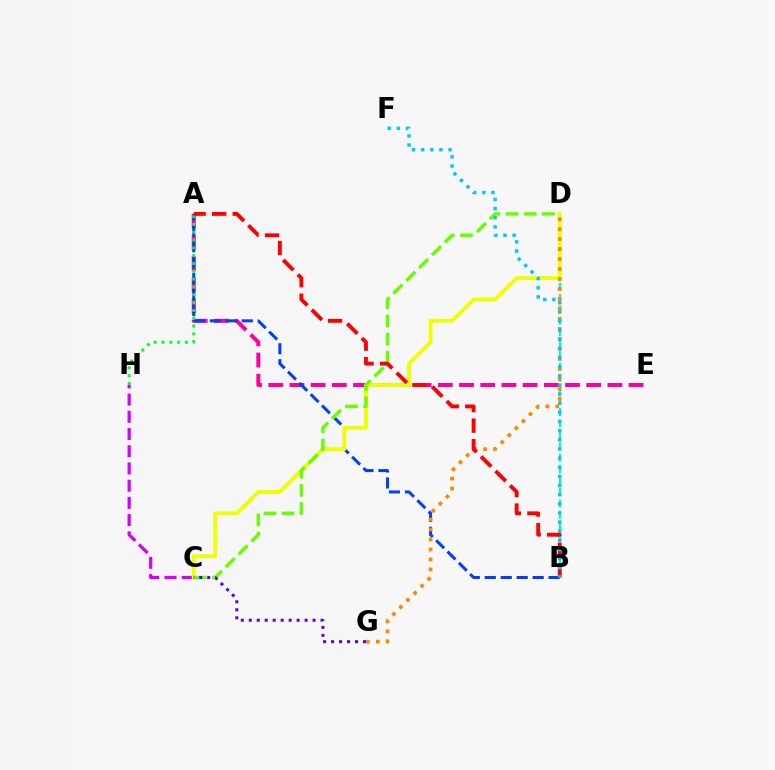{('A', 'E'): [{'color': '#ff00a0', 'line_style': 'dashed', 'thickness': 2.88}], ('C', 'H'): [{'color': '#d600ff', 'line_style': 'dashed', 'thickness': 2.34}], ('A', 'B'): [{'color': '#003fff', 'line_style': 'dashed', 'thickness': 2.17}, {'color': '#ff0000', 'line_style': 'dashed', 'thickness': 2.79}], ('B', 'D'): [{'color': '#00ffaf', 'line_style': 'dashed', 'thickness': 1.55}], ('C', 'D'): [{'color': '#eeff00', 'line_style': 'solid', 'thickness': 2.78}, {'color': '#66ff00', 'line_style': 'dashed', 'thickness': 2.46}], ('A', 'H'): [{'color': '#00ff27', 'line_style': 'dotted', 'thickness': 2.12}], ('D', 'G'): [{'color': '#ff8800', 'line_style': 'dotted', 'thickness': 2.71}], ('C', 'G'): [{'color': '#4f00ff', 'line_style': 'dotted', 'thickness': 2.17}], ('B', 'F'): [{'color': '#00c7ff', 'line_style': 'dotted', 'thickness': 2.48}]}